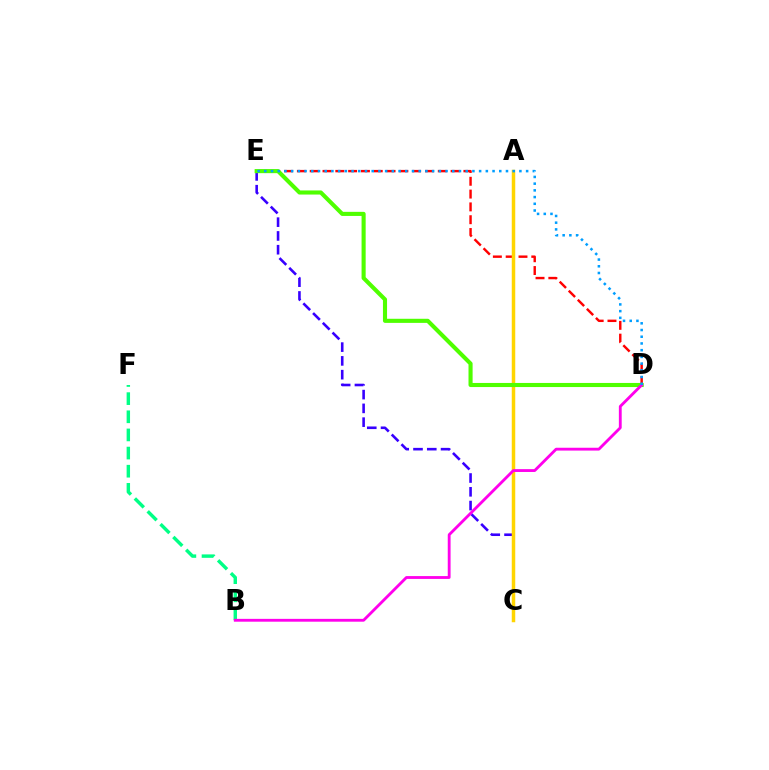{('D', 'E'): [{'color': '#ff0000', 'line_style': 'dashed', 'thickness': 1.74}, {'color': '#4fff00', 'line_style': 'solid', 'thickness': 2.95}, {'color': '#009eff', 'line_style': 'dotted', 'thickness': 1.82}], ('C', 'E'): [{'color': '#3700ff', 'line_style': 'dashed', 'thickness': 1.87}], ('B', 'F'): [{'color': '#00ff86', 'line_style': 'dashed', 'thickness': 2.46}], ('A', 'C'): [{'color': '#ffd500', 'line_style': 'solid', 'thickness': 2.51}], ('B', 'D'): [{'color': '#ff00ed', 'line_style': 'solid', 'thickness': 2.04}]}